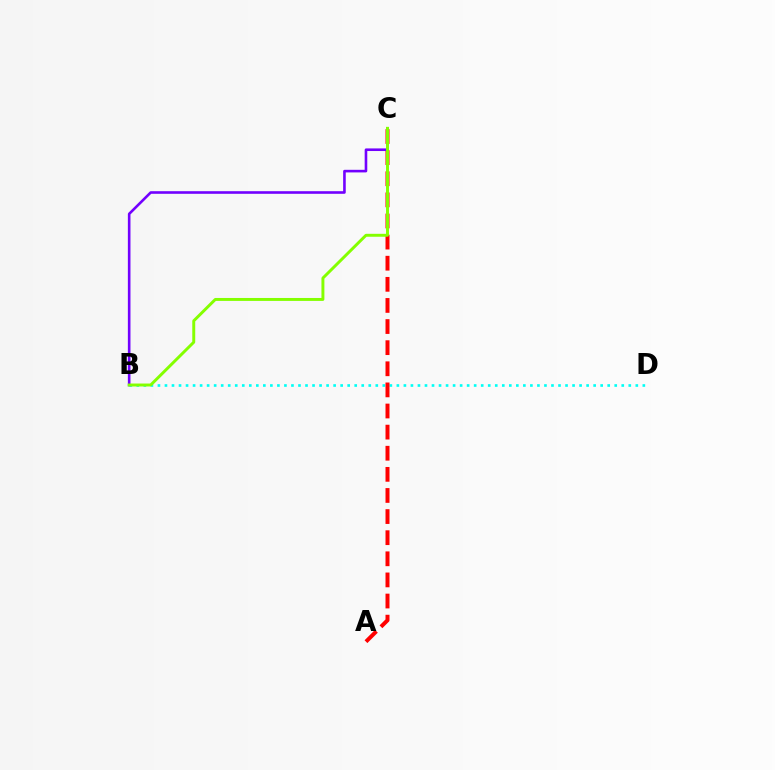{('B', 'D'): [{'color': '#00fff6', 'line_style': 'dotted', 'thickness': 1.91}], ('A', 'C'): [{'color': '#ff0000', 'line_style': 'dashed', 'thickness': 2.87}], ('B', 'C'): [{'color': '#7200ff', 'line_style': 'solid', 'thickness': 1.88}, {'color': '#84ff00', 'line_style': 'solid', 'thickness': 2.12}]}